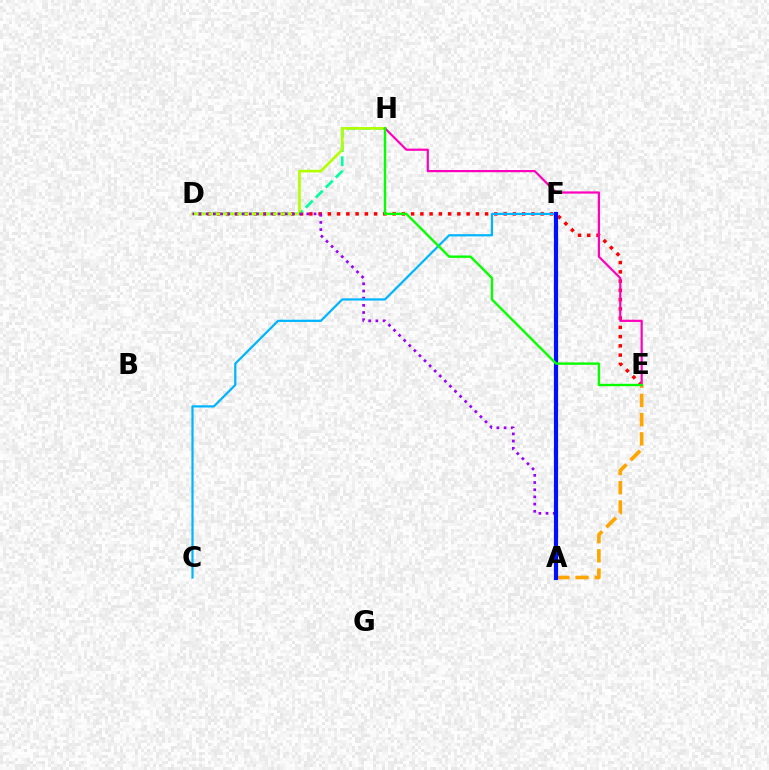{('A', 'E'): [{'color': '#ffa500', 'line_style': 'dashed', 'thickness': 2.61}], ('D', 'E'): [{'color': '#ff0000', 'line_style': 'dotted', 'thickness': 2.51}], ('D', 'H'): [{'color': '#00ff9d', 'line_style': 'dashed', 'thickness': 1.92}, {'color': '#b3ff00', 'line_style': 'solid', 'thickness': 1.91}], ('A', 'D'): [{'color': '#9b00ff', 'line_style': 'dotted', 'thickness': 1.95}], ('C', 'F'): [{'color': '#00b5ff', 'line_style': 'solid', 'thickness': 1.6}], ('E', 'H'): [{'color': '#ff00bd', 'line_style': 'solid', 'thickness': 1.59}, {'color': '#08ff00', 'line_style': 'solid', 'thickness': 1.71}], ('A', 'F'): [{'color': '#0010ff', 'line_style': 'solid', 'thickness': 3.0}]}